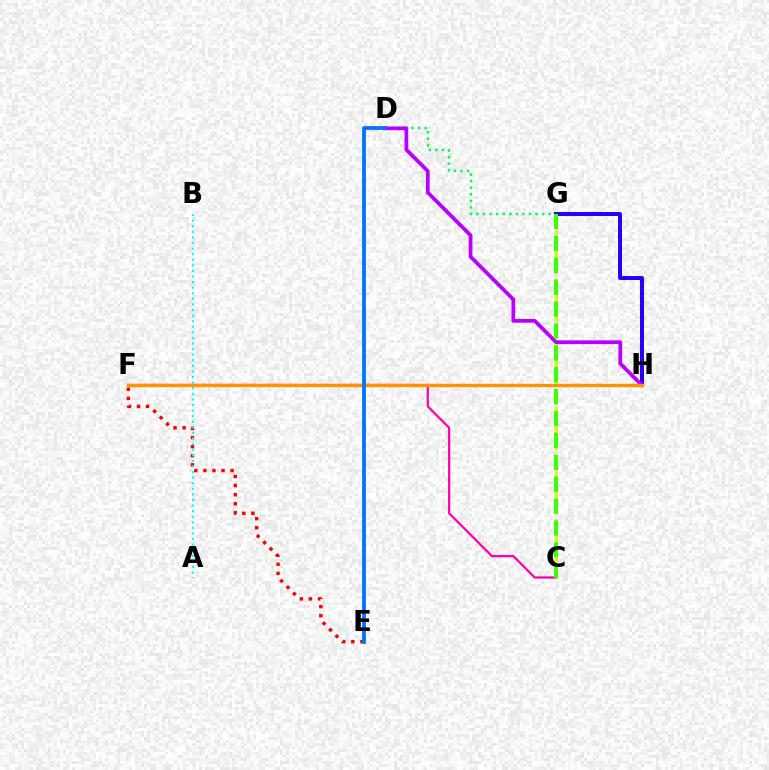{('D', 'G'): [{'color': '#00ff5c', 'line_style': 'dotted', 'thickness': 1.78}], ('C', 'G'): [{'color': '#d1ff00', 'line_style': 'dashed', 'thickness': 2.18}, {'color': '#3dff00', 'line_style': 'dashed', 'thickness': 2.97}], ('C', 'F'): [{'color': '#ff00ac', 'line_style': 'solid', 'thickness': 1.61}], ('E', 'F'): [{'color': '#ff0000', 'line_style': 'dotted', 'thickness': 2.47}], ('G', 'H'): [{'color': '#2500ff', 'line_style': 'solid', 'thickness': 2.88}], ('D', 'H'): [{'color': '#b900ff', 'line_style': 'solid', 'thickness': 2.7}], ('A', 'B'): [{'color': '#00fff6', 'line_style': 'dotted', 'thickness': 1.52}], ('F', 'H'): [{'color': '#ff9400', 'line_style': 'solid', 'thickness': 2.4}], ('D', 'E'): [{'color': '#0074ff', 'line_style': 'solid', 'thickness': 2.73}]}